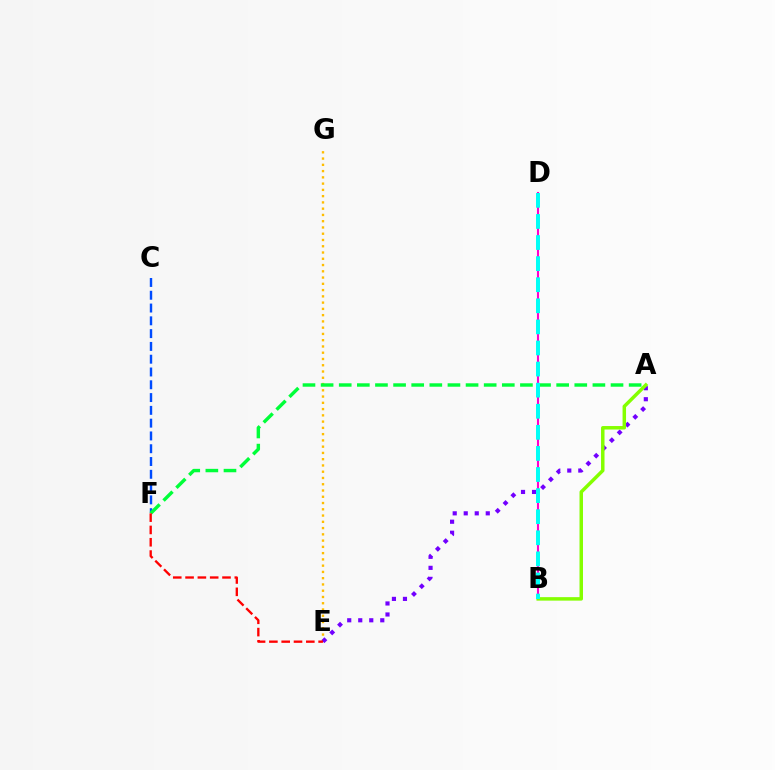{('C', 'F'): [{'color': '#004bff', 'line_style': 'dashed', 'thickness': 1.74}], ('E', 'G'): [{'color': '#ffbd00', 'line_style': 'dotted', 'thickness': 1.7}], ('A', 'E'): [{'color': '#7200ff', 'line_style': 'dotted', 'thickness': 2.99}], ('B', 'D'): [{'color': '#ff00cf', 'line_style': 'solid', 'thickness': 1.51}, {'color': '#00fff6', 'line_style': 'dashed', 'thickness': 2.86}], ('A', 'B'): [{'color': '#84ff00', 'line_style': 'solid', 'thickness': 2.5}], ('A', 'F'): [{'color': '#00ff39', 'line_style': 'dashed', 'thickness': 2.46}], ('E', 'F'): [{'color': '#ff0000', 'line_style': 'dashed', 'thickness': 1.67}]}